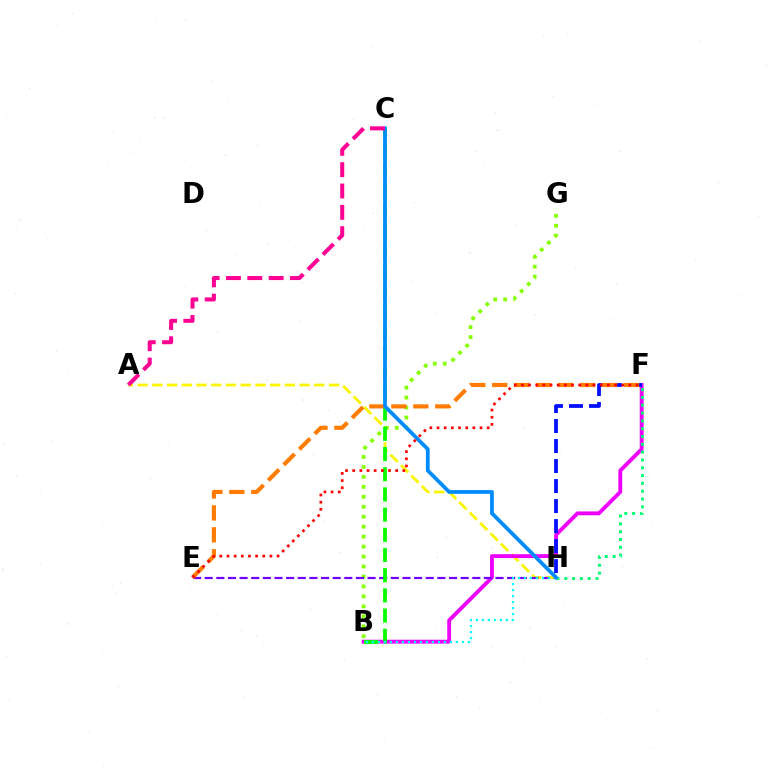{('A', 'H'): [{'color': '#fcf500', 'line_style': 'dashed', 'thickness': 2.0}], ('B', 'G'): [{'color': '#84ff00', 'line_style': 'dotted', 'thickness': 2.71}], ('B', 'F'): [{'color': '#ee00ff', 'line_style': 'solid', 'thickness': 2.77}], ('F', 'H'): [{'color': '#0010ff', 'line_style': 'dashed', 'thickness': 2.72}, {'color': '#00ff74', 'line_style': 'dotted', 'thickness': 2.12}], ('E', 'H'): [{'color': '#7200ff', 'line_style': 'dashed', 'thickness': 1.58}], ('B', 'C'): [{'color': '#08ff00', 'line_style': 'dashed', 'thickness': 2.74}], ('B', 'H'): [{'color': '#00fff6', 'line_style': 'dotted', 'thickness': 1.63}], ('E', 'F'): [{'color': '#ff7c00', 'line_style': 'dashed', 'thickness': 2.98}, {'color': '#ff0000', 'line_style': 'dotted', 'thickness': 1.95}], ('C', 'H'): [{'color': '#008cff', 'line_style': 'solid', 'thickness': 2.71}], ('A', 'C'): [{'color': '#ff0094', 'line_style': 'dashed', 'thickness': 2.9}]}